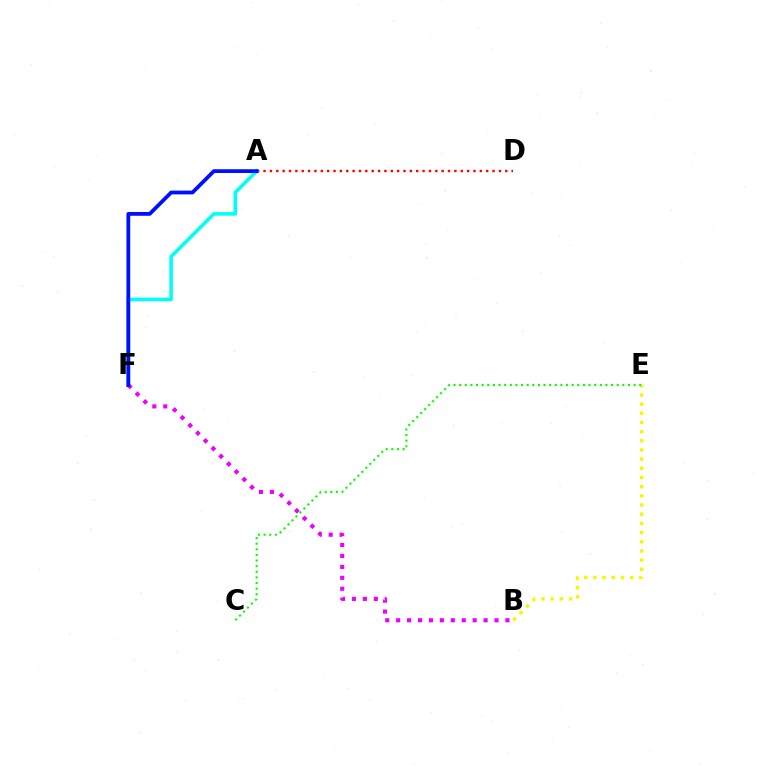{('B', 'E'): [{'color': '#fcf500', 'line_style': 'dotted', 'thickness': 2.49}], ('C', 'E'): [{'color': '#08ff00', 'line_style': 'dotted', 'thickness': 1.53}], ('A', 'D'): [{'color': '#ff0000', 'line_style': 'dotted', 'thickness': 1.73}], ('A', 'F'): [{'color': '#00fff6', 'line_style': 'solid', 'thickness': 2.58}, {'color': '#0010ff', 'line_style': 'solid', 'thickness': 2.73}], ('B', 'F'): [{'color': '#ee00ff', 'line_style': 'dotted', 'thickness': 2.97}]}